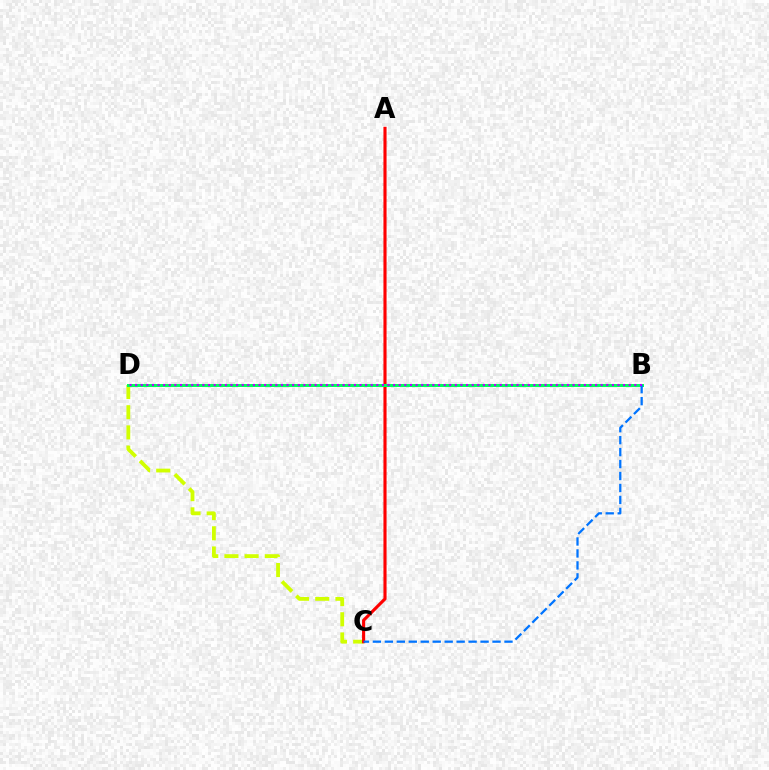{('C', 'D'): [{'color': '#d1ff00', 'line_style': 'dashed', 'thickness': 2.74}], ('A', 'C'): [{'color': '#ff0000', 'line_style': 'solid', 'thickness': 2.24}], ('B', 'D'): [{'color': '#00ff5c', 'line_style': 'solid', 'thickness': 2.15}, {'color': '#b900ff', 'line_style': 'dotted', 'thickness': 1.52}], ('B', 'C'): [{'color': '#0074ff', 'line_style': 'dashed', 'thickness': 1.63}]}